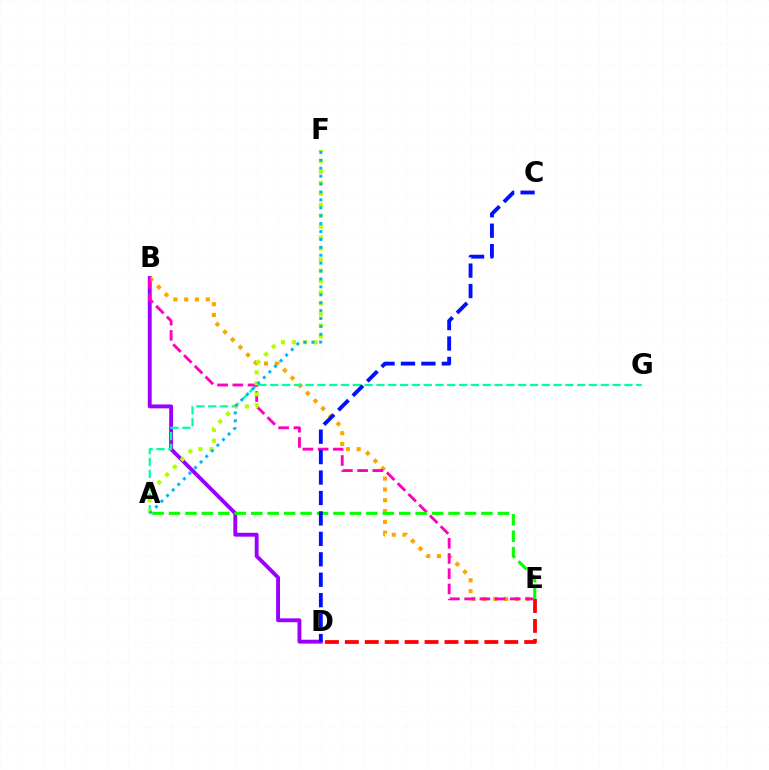{('B', 'D'): [{'color': '#9b00ff', 'line_style': 'solid', 'thickness': 2.8}], ('D', 'E'): [{'color': '#ff0000', 'line_style': 'dashed', 'thickness': 2.71}], ('B', 'E'): [{'color': '#ffa500', 'line_style': 'dotted', 'thickness': 2.94}, {'color': '#ff00bd', 'line_style': 'dashed', 'thickness': 2.07}], ('A', 'G'): [{'color': '#00ff9d', 'line_style': 'dashed', 'thickness': 1.6}], ('A', 'F'): [{'color': '#b3ff00', 'line_style': 'dotted', 'thickness': 2.98}, {'color': '#00b5ff', 'line_style': 'dotted', 'thickness': 2.15}], ('A', 'E'): [{'color': '#08ff00', 'line_style': 'dashed', 'thickness': 2.23}], ('C', 'D'): [{'color': '#0010ff', 'line_style': 'dashed', 'thickness': 2.78}]}